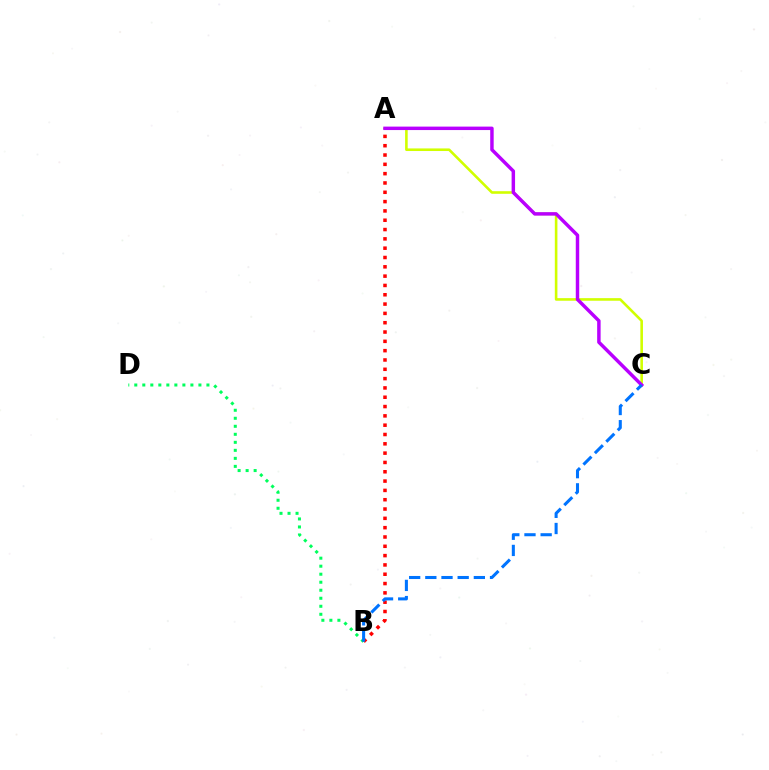{('A', 'B'): [{'color': '#ff0000', 'line_style': 'dotted', 'thickness': 2.53}], ('A', 'C'): [{'color': '#d1ff00', 'line_style': 'solid', 'thickness': 1.87}, {'color': '#b900ff', 'line_style': 'solid', 'thickness': 2.49}], ('B', 'D'): [{'color': '#00ff5c', 'line_style': 'dotted', 'thickness': 2.18}], ('B', 'C'): [{'color': '#0074ff', 'line_style': 'dashed', 'thickness': 2.2}]}